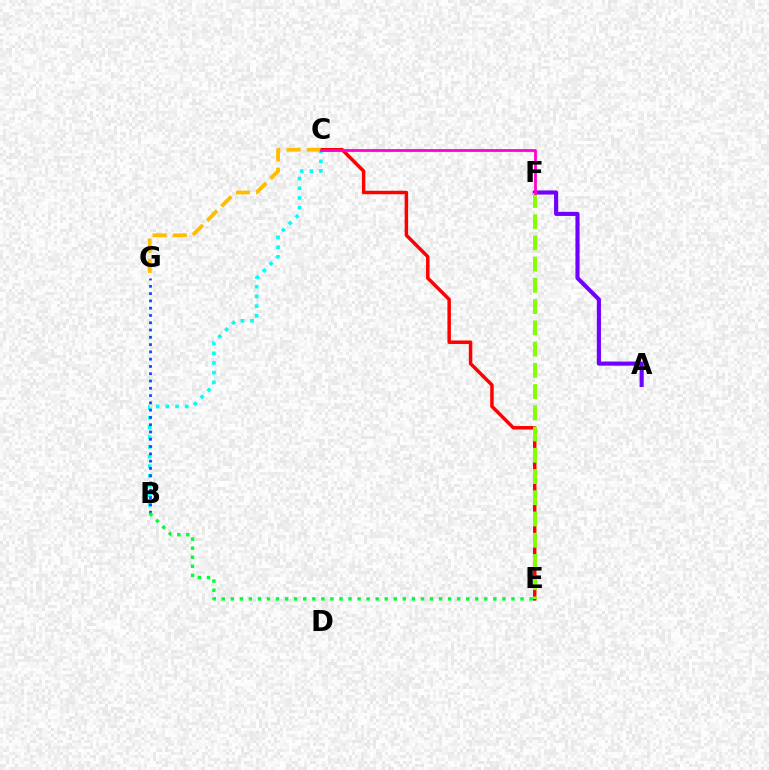{('B', 'C'): [{'color': '#00fff6', 'line_style': 'dotted', 'thickness': 2.63}], ('B', 'G'): [{'color': '#004bff', 'line_style': 'dotted', 'thickness': 1.98}], ('A', 'F'): [{'color': '#7200ff', 'line_style': 'solid', 'thickness': 2.97}], ('C', 'E'): [{'color': '#ff0000', 'line_style': 'solid', 'thickness': 2.51}], ('C', 'G'): [{'color': '#ffbd00', 'line_style': 'dashed', 'thickness': 2.75}], ('B', 'E'): [{'color': '#00ff39', 'line_style': 'dotted', 'thickness': 2.46}], ('E', 'F'): [{'color': '#84ff00', 'line_style': 'dashed', 'thickness': 2.89}], ('C', 'F'): [{'color': '#ff00cf', 'line_style': 'solid', 'thickness': 2.0}]}